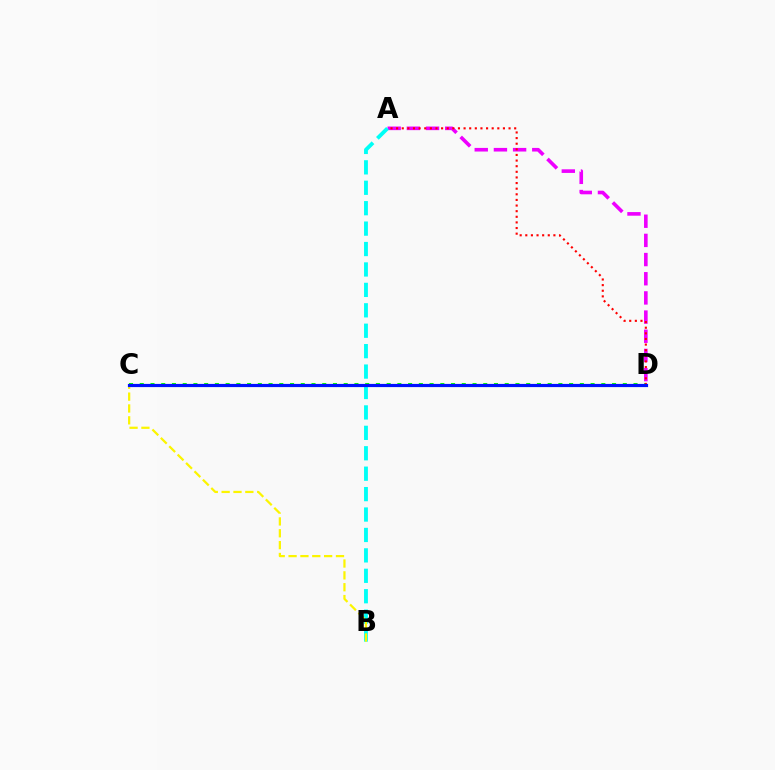{('A', 'D'): [{'color': '#ee00ff', 'line_style': 'dashed', 'thickness': 2.61}, {'color': '#ff0000', 'line_style': 'dotted', 'thickness': 1.53}], ('C', 'D'): [{'color': '#08ff00', 'line_style': 'dotted', 'thickness': 2.92}, {'color': '#0010ff', 'line_style': 'solid', 'thickness': 2.29}], ('A', 'B'): [{'color': '#00fff6', 'line_style': 'dashed', 'thickness': 2.77}], ('B', 'C'): [{'color': '#fcf500', 'line_style': 'dashed', 'thickness': 1.61}]}